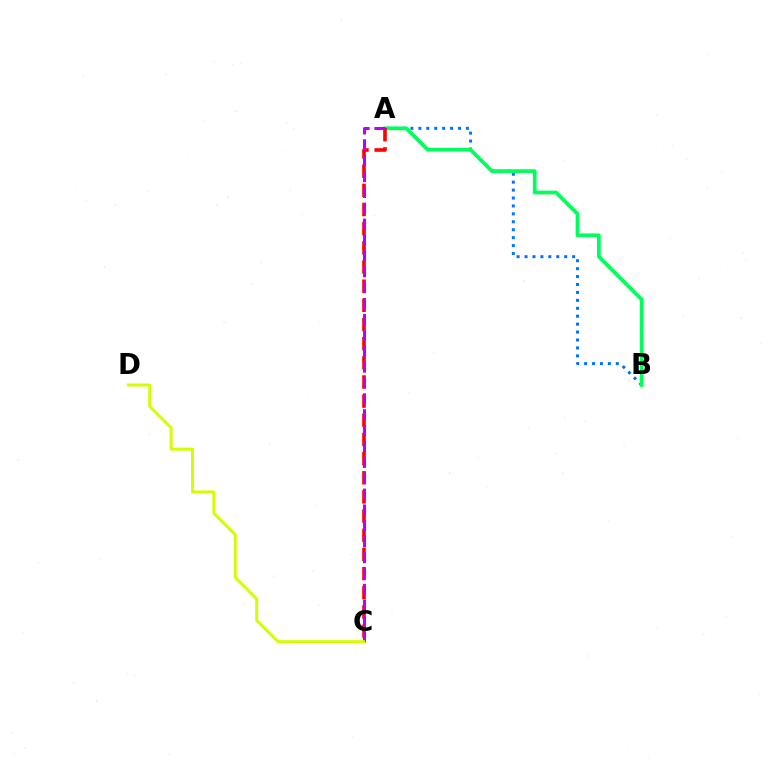{('A', 'B'): [{'color': '#0074ff', 'line_style': 'dotted', 'thickness': 2.15}, {'color': '#00ff5c', 'line_style': 'solid', 'thickness': 2.69}], ('A', 'C'): [{'color': '#ff0000', 'line_style': 'dashed', 'thickness': 2.6}, {'color': '#b900ff', 'line_style': 'dashed', 'thickness': 2.16}], ('C', 'D'): [{'color': '#d1ff00', 'line_style': 'solid', 'thickness': 2.14}]}